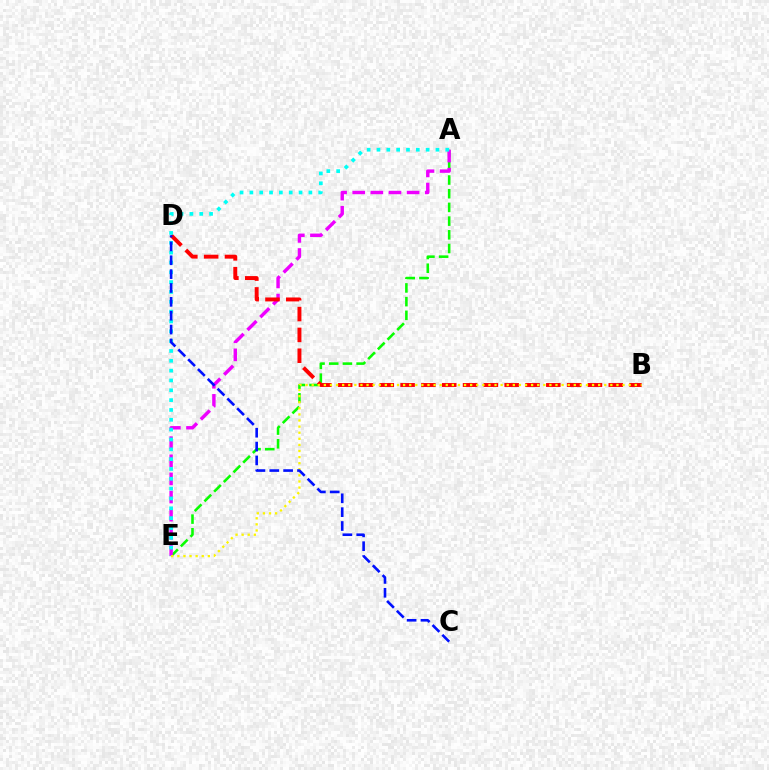{('A', 'E'): [{'color': '#08ff00', 'line_style': 'dashed', 'thickness': 1.86}, {'color': '#ee00ff', 'line_style': 'dashed', 'thickness': 2.46}, {'color': '#00fff6', 'line_style': 'dotted', 'thickness': 2.67}], ('B', 'D'): [{'color': '#ff0000', 'line_style': 'dashed', 'thickness': 2.83}], ('B', 'E'): [{'color': '#fcf500', 'line_style': 'dotted', 'thickness': 1.66}], ('C', 'D'): [{'color': '#0010ff', 'line_style': 'dashed', 'thickness': 1.88}]}